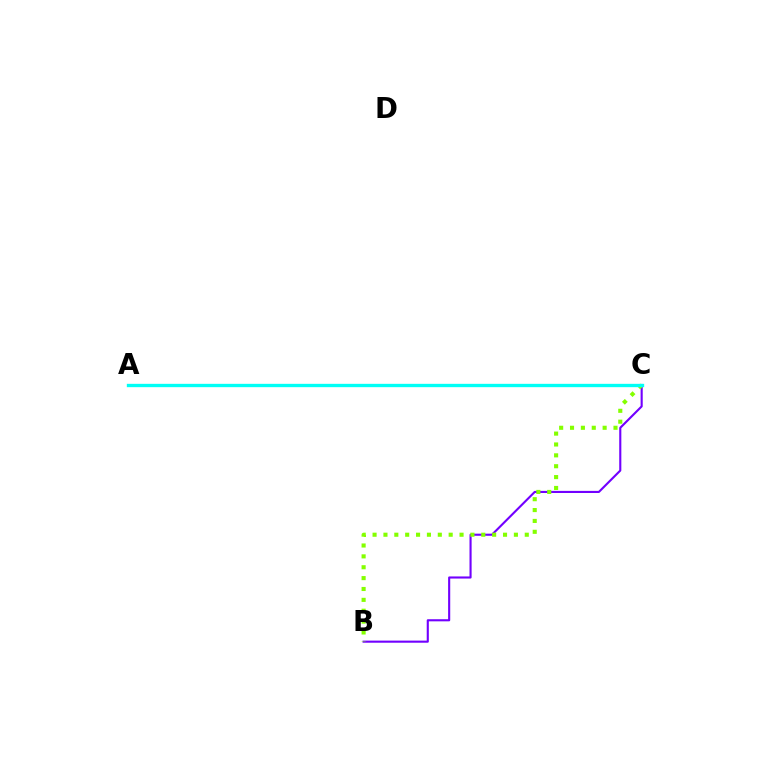{('A', 'C'): [{'color': '#ff0000', 'line_style': 'dotted', 'thickness': 2.11}, {'color': '#00fff6', 'line_style': 'solid', 'thickness': 2.41}], ('B', 'C'): [{'color': '#7200ff', 'line_style': 'solid', 'thickness': 1.52}, {'color': '#84ff00', 'line_style': 'dotted', 'thickness': 2.95}]}